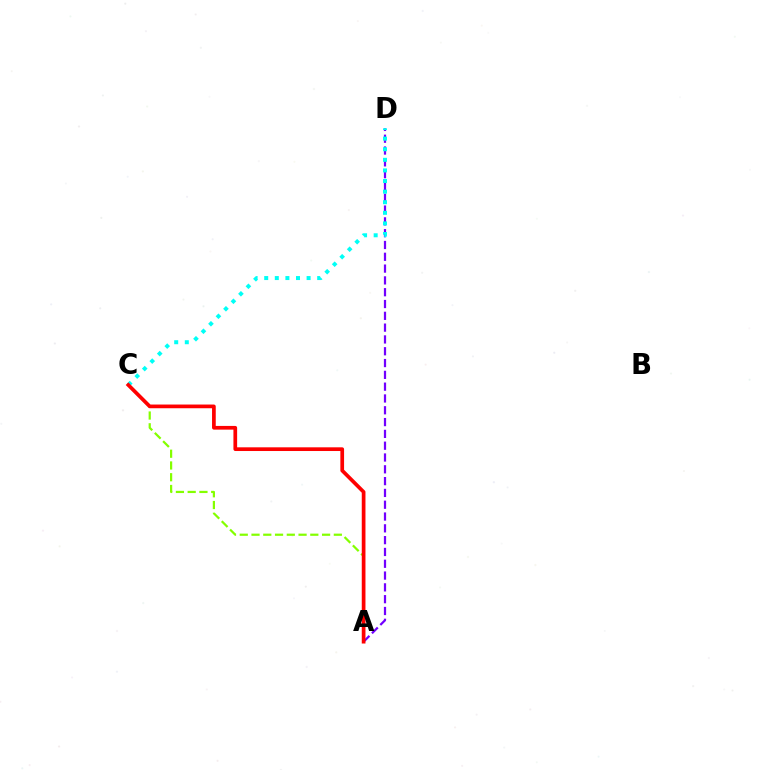{('A', 'C'): [{'color': '#84ff00', 'line_style': 'dashed', 'thickness': 1.6}, {'color': '#ff0000', 'line_style': 'solid', 'thickness': 2.67}], ('A', 'D'): [{'color': '#7200ff', 'line_style': 'dashed', 'thickness': 1.6}], ('C', 'D'): [{'color': '#00fff6', 'line_style': 'dotted', 'thickness': 2.88}]}